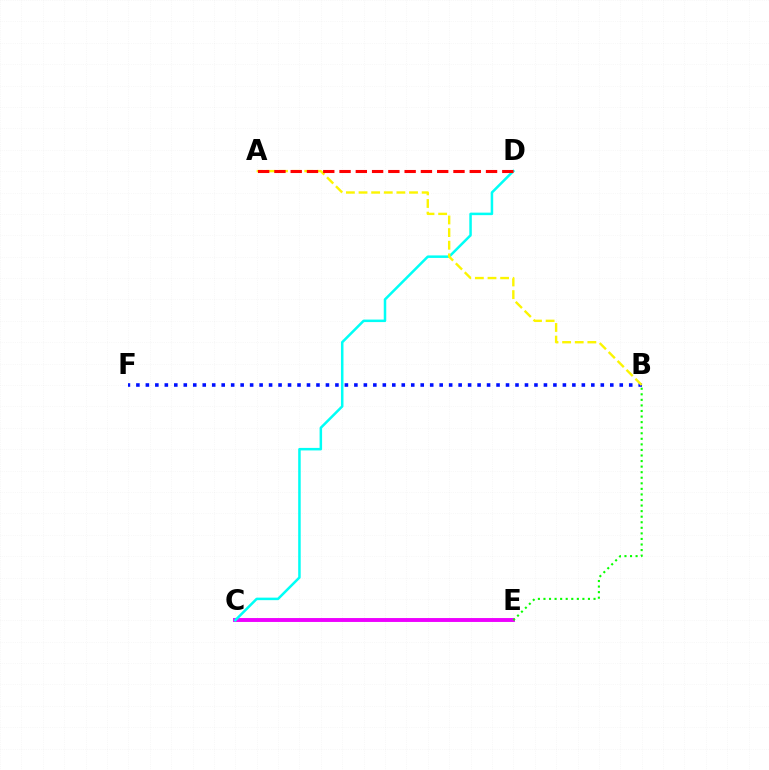{('B', 'F'): [{'color': '#0010ff', 'line_style': 'dotted', 'thickness': 2.58}], ('C', 'E'): [{'color': '#ee00ff', 'line_style': 'solid', 'thickness': 2.81}], ('C', 'D'): [{'color': '#00fff6', 'line_style': 'solid', 'thickness': 1.81}], ('B', 'E'): [{'color': '#08ff00', 'line_style': 'dotted', 'thickness': 1.51}], ('A', 'B'): [{'color': '#fcf500', 'line_style': 'dashed', 'thickness': 1.72}], ('A', 'D'): [{'color': '#ff0000', 'line_style': 'dashed', 'thickness': 2.21}]}